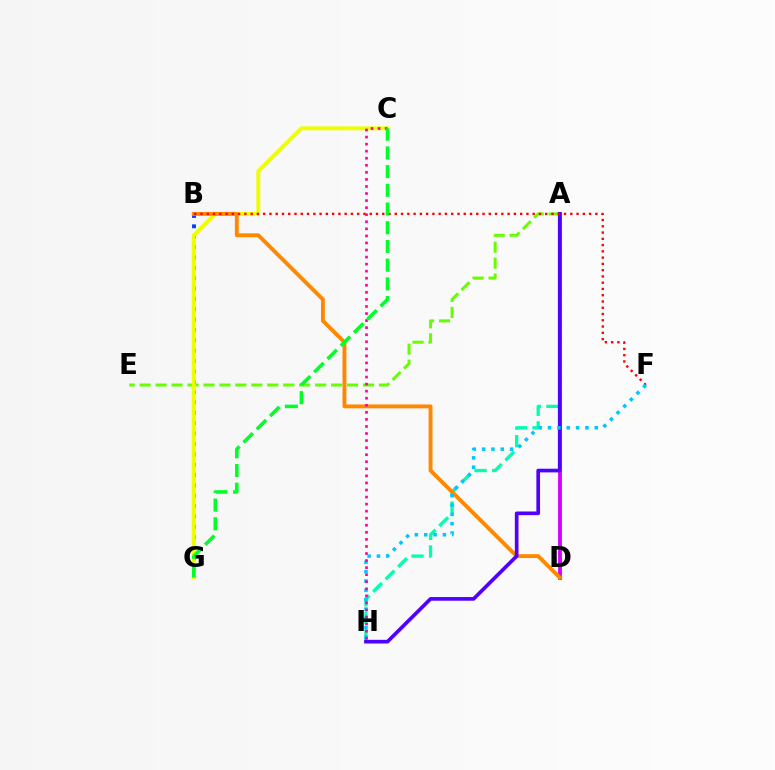{('A', 'E'): [{'color': '#66ff00', 'line_style': 'dashed', 'thickness': 2.17}], ('A', 'H'): [{'color': '#00ffaf', 'line_style': 'dashed', 'thickness': 2.4}, {'color': '#4f00ff', 'line_style': 'solid', 'thickness': 2.64}], ('A', 'D'): [{'color': '#d600ff', 'line_style': 'solid', 'thickness': 2.77}], ('B', 'G'): [{'color': '#003fff', 'line_style': 'dotted', 'thickness': 2.82}], ('C', 'G'): [{'color': '#eeff00', 'line_style': 'solid', 'thickness': 2.83}, {'color': '#00ff27', 'line_style': 'dashed', 'thickness': 2.54}], ('B', 'D'): [{'color': '#ff8800', 'line_style': 'solid', 'thickness': 2.8}], ('B', 'F'): [{'color': '#ff0000', 'line_style': 'dotted', 'thickness': 1.7}], ('F', 'H'): [{'color': '#00c7ff', 'line_style': 'dotted', 'thickness': 2.54}], ('C', 'H'): [{'color': '#ff00a0', 'line_style': 'dotted', 'thickness': 1.92}]}